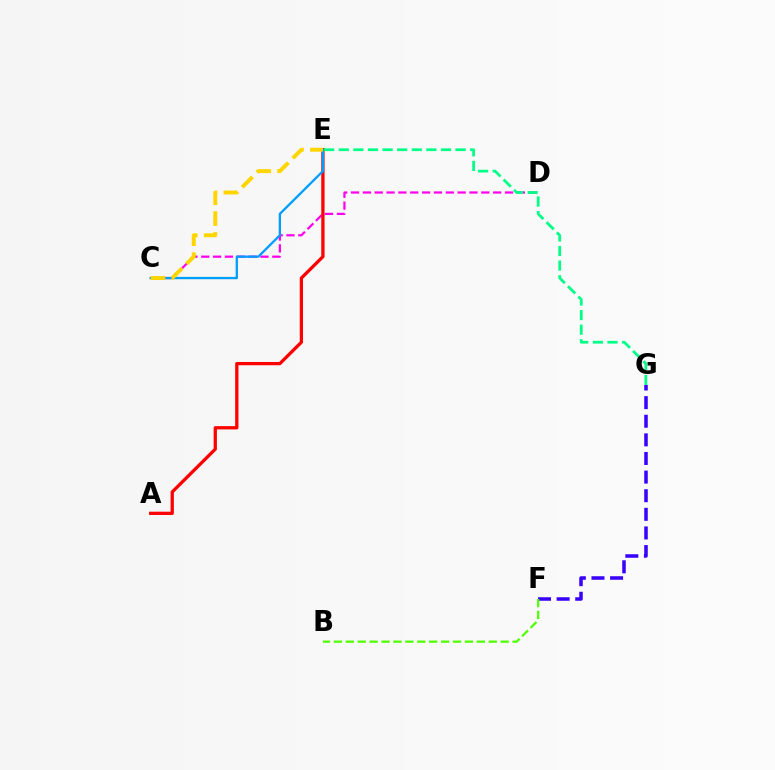{('C', 'D'): [{'color': '#ff00ed', 'line_style': 'dashed', 'thickness': 1.61}], ('A', 'E'): [{'color': '#ff0000', 'line_style': 'solid', 'thickness': 2.36}], ('F', 'G'): [{'color': '#3700ff', 'line_style': 'dashed', 'thickness': 2.53}], ('B', 'F'): [{'color': '#4fff00', 'line_style': 'dashed', 'thickness': 1.62}], ('E', 'G'): [{'color': '#00ff86', 'line_style': 'dashed', 'thickness': 1.98}], ('C', 'E'): [{'color': '#009eff', 'line_style': 'solid', 'thickness': 1.66}, {'color': '#ffd500', 'line_style': 'dashed', 'thickness': 2.83}]}